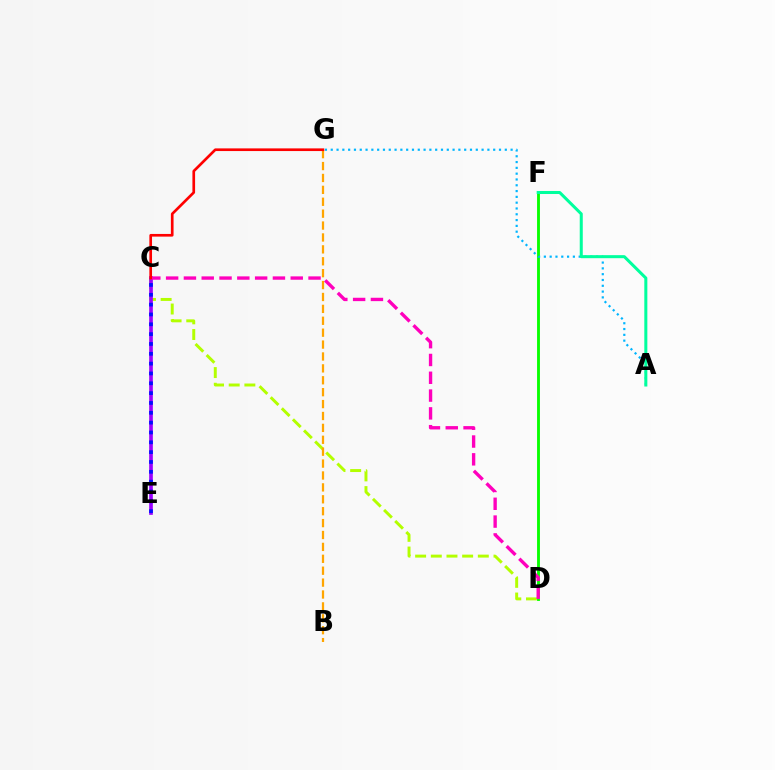{('D', 'F'): [{'color': '#08ff00', 'line_style': 'solid', 'thickness': 2.06}], ('C', 'D'): [{'color': '#b3ff00', 'line_style': 'dashed', 'thickness': 2.13}, {'color': '#ff00bd', 'line_style': 'dashed', 'thickness': 2.42}], ('C', 'E'): [{'color': '#9b00ff', 'line_style': 'solid', 'thickness': 2.64}, {'color': '#0010ff', 'line_style': 'dotted', 'thickness': 2.67}], ('A', 'G'): [{'color': '#00b5ff', 'line_style': 'dotted', 'thickness': 1.58}], ('A', 'F'): [{'color': '#00ff9d', 'line_style': 'solid', 'thickness': 2.18}], ('B', 'G'): [{'color': '#ffa500', 'line_style': 'dashed', 'thickness': 1.62}], ('C', 'G'): [{'color': '#ff0000', 'line_style': 'solid', 'thickness': 1.92}]}